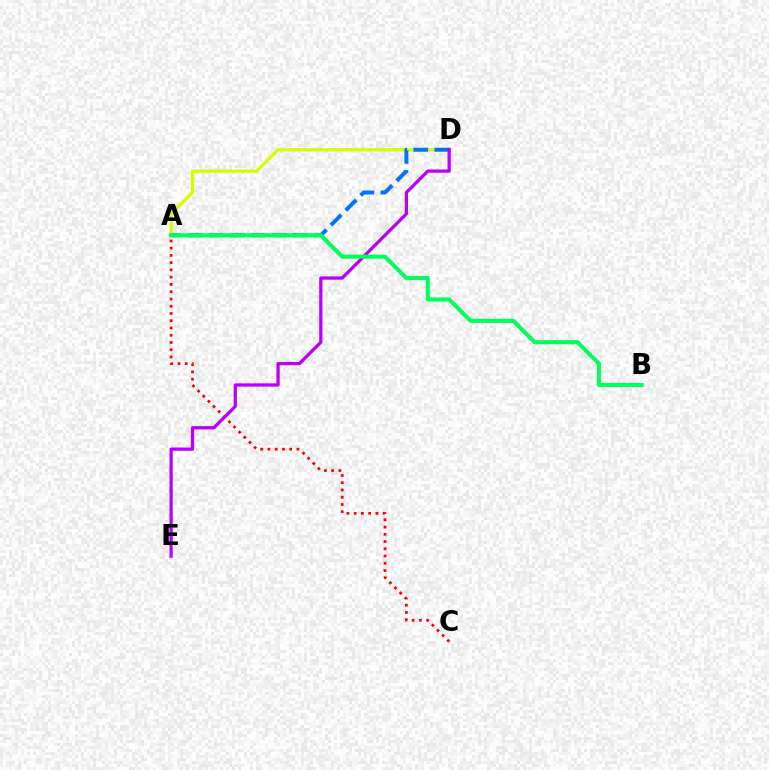{('A', 'D'): [{'color': '#d1ff00', 'line_style': 'solid', 'thickness': 2.33}, {'color': '#0074ff', 'line_style': 'dashed', 'thickness': 2.86}], ('A', 'C'): [{'color': '#ff0000', 'line_style': 'dotted', 'thickness': 1.97}], ('D', 'E'): [{'color': '#b900ff', 'line_style': 'solid', 'thickness': 2.34}], ('A', 'B'): [{'color': '#00ff5c', 'line_style': 'solid', 'thickness': 2.92}]}